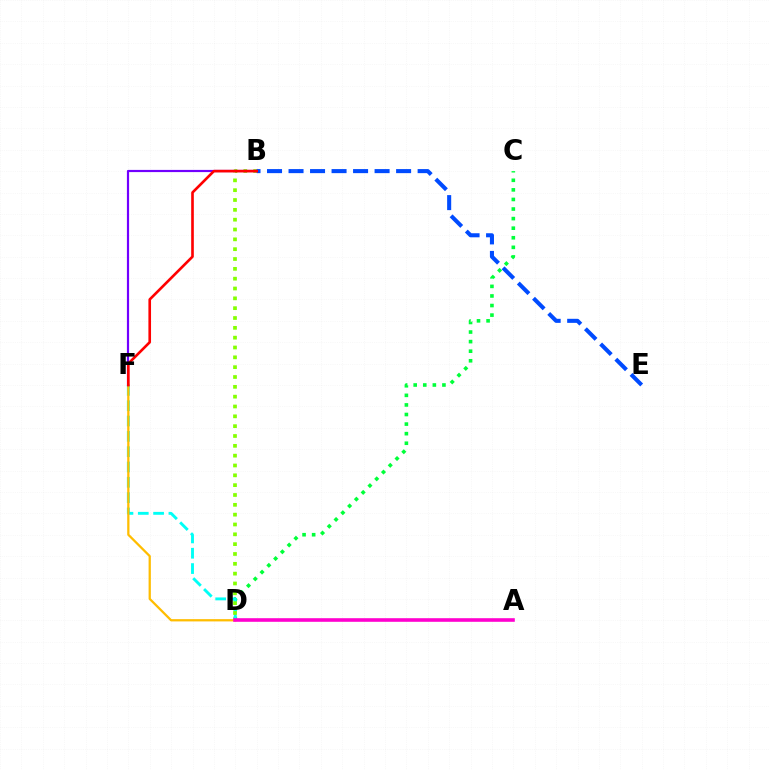{('C', 'D'): [{'color': '#00ff39', 'line_style': 'dotted', 'thickness': 2.6}], ('D', 'F'): [{'color': '#00fff6', 'line_style': 'dashed', 'thickness': 2.08}, {'color': '#ffbd00', 'line_style': 'solid', 'thickness': 1.63}], ('B', 'D'): [{'color': '#84ff00', 'line_style': 'dotted', 'thickness': 2.67}], ('B', 'E'): [{'color': '#004bff', 'line_style': 'dashed', 'thickness': 2.92}], ('A', 'D'): [{'color': '#ff00cf', 'line_style': 'solid', 'thickness': 2.59}], ('B', 'F'): [{'color': '#7200ff', 'line_style': 'solid', 'thickness': 1.58}, {'color': '#ff0000', 'line_style': 'solid', 'thickness': 1.9}]}